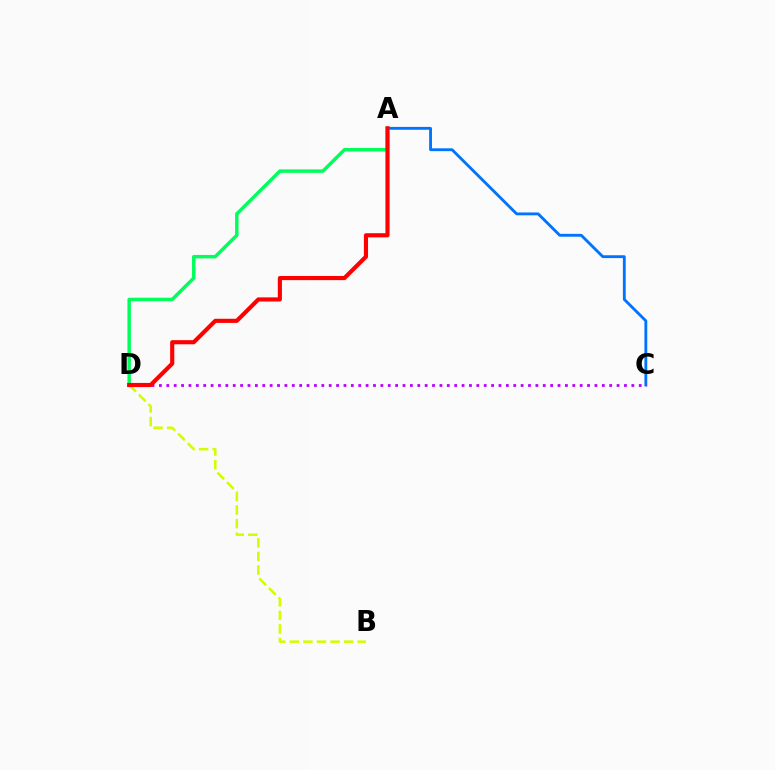{('B', 'D'): [{'color': '#d1ff00', 'line_style': 'dashed', 'thickness': 1.85}], ('A', 'C'): [{'color': '#0074ff', 'line_style': 'solid', 'thickness': 2.05}], ('C', 'D'): [{'color': '#b900ff', 'line_style': 'dotted', 'thickness': 2.01}], ('A', 'D'): [{'color': '#00ff5c', 'line_style': 'solid', 'thickness': 2.49}, {'color': '#ff0000', 'line_style': 'solid', 'thickness': 2.98}]}